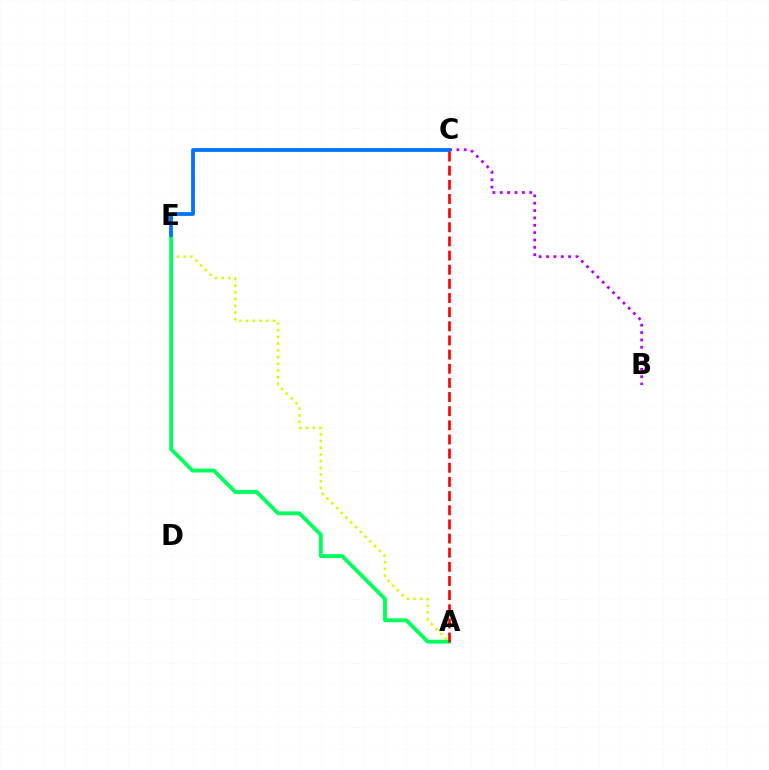{('B', 'C'): [{'color': '#b900ff', 'line_style': 'dotted', 'thickness': 2.0}], ('A', 'E'): [{'color': '#d1ff00', 'line_style': 'dotted', 'thickness': 1.82}, {'color': '#00ff5c', 'line_style': 'solid', 'thickness': 2.78}], ('C', 'E'): [{'color': '#0074ff', 'line_style': 'solid', 'thickness': 2.73}], ('A', 'C'): [{'color': '#ff0000', 'line_style': 'dashed', 'thickness': 1.92}]}